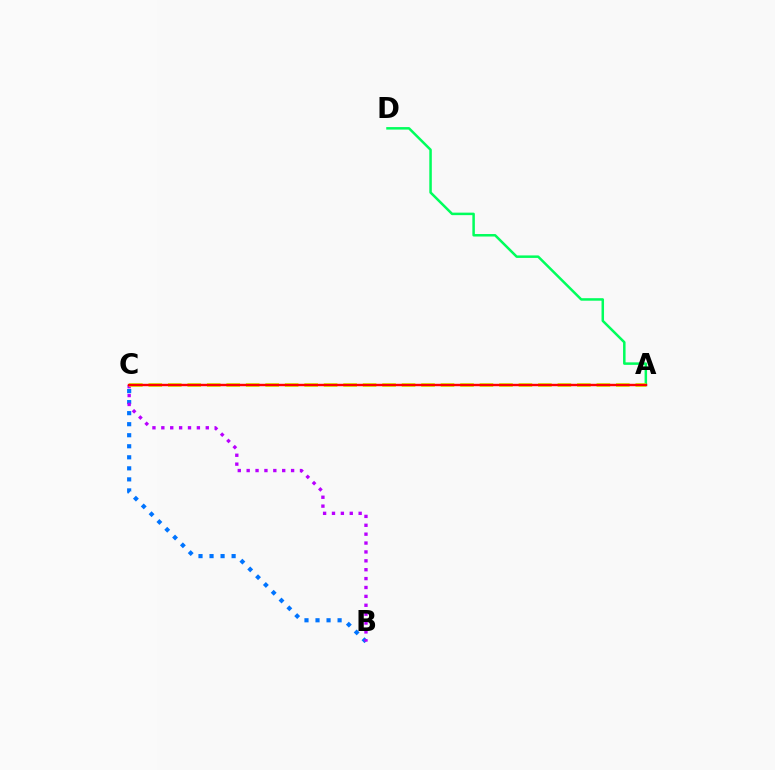{('B', 'C'): [{'color': '#0074ff', 'line_style': 'dotted', 'thickness': 3.0}, {'color': '#b900ff', 'line_style': 'dotted', 'thickness': 2.41}], ('A', 'D'): [{'color': '#00ff5c', 'line_style': 'solid', 'thickness': 1.8}], ('A', 'C'): [{'color': '#d1ff00', 'line_style': 'dashed', 'thickness': 2.65}, {'color': '#ff0000', 'line_style': 'solid', 'thickness': 1.75}]}